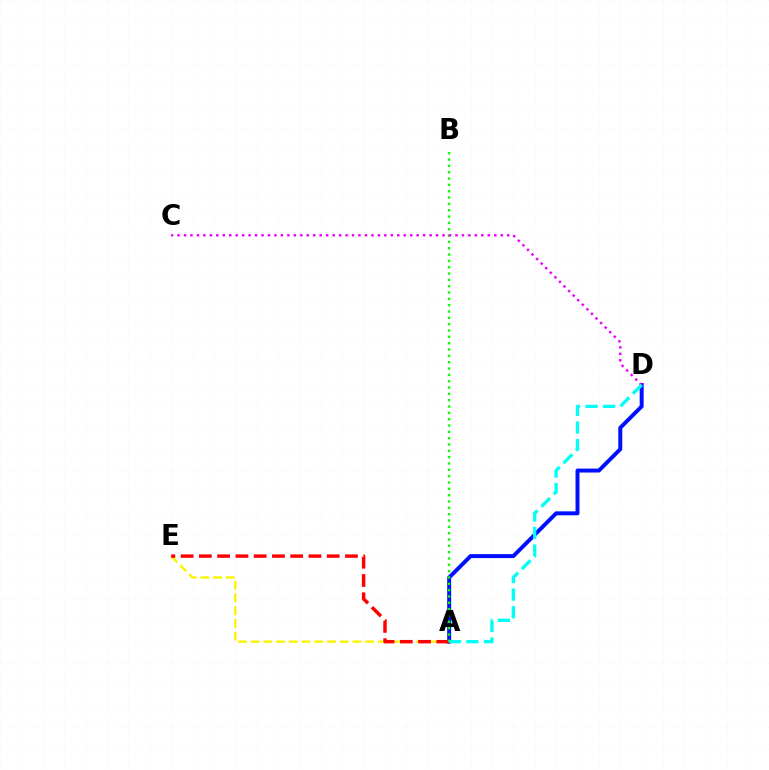{('A', 'D'): [{'color': '#0010ff', 'line_style': 'solid', 'thickness': 2.85}, {'color': '#00fff6', 'line_style': 'dashed', 'thickness': 2.39}], ('A', 'E'): [{'color': '#fcf500', 'line_style': 'dashed', 'thickness': 1.73}, {'color': '#ff0000', 'line_style': 'dashed', 'thickness': 2.48}], ('A', 'B'): [{'color': '#08ff00', 'line_style': 'dotted', 'thickness': 1.72}], ('C', 'D'): [{'color': '#ee00ff', 'line_style': 'dotted', 'thickness': 1.76}]}